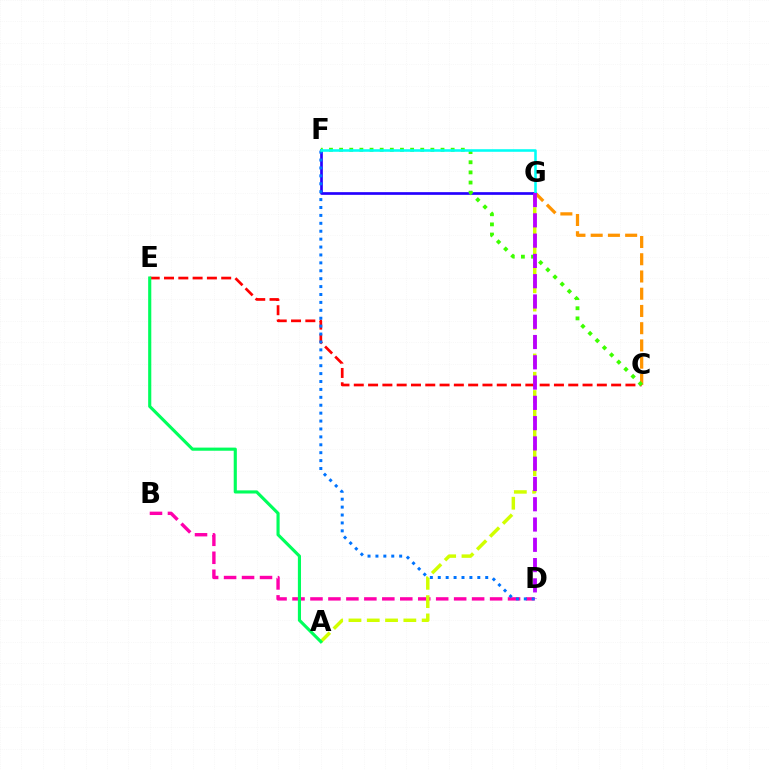{('C', 'E'): [{'color': '#ff0000', 'line_style': 'dashed', 'thickness': 1.94}], ('B', 'D'): [{'color': '#ff00ac', 'line_style': 'dashed', 'thickness': 2.44}], ('C', 'G'): [{'color': '#ff9400', 'line_style': 'dashed', 'thickness': 2.34}], ('A', 'G'): [{'color': '#d1ff00', 'line_style': 'dashed', 'thickness': 2.49}], ('F', 'G'): [{'color': '#2500ff', 'line_style': 'solid', 'thickness': 1.93}, {'color': '#00fff6', 'line_style': 'solid', 'thickness': 1.85}], ('D', 'F'): [{'color': '#0074ff', 'line_style': 'dotted', 'thickness': 2.15}], ('C', 'F'): [{'color': '#3dff00', 'line_style': 'dotted', 'thickness': 2.76}], ('D', 'G'): [{'color': '#b900ff', 'line_style': 'dashed', 'thickness': 2.75}], ('A', 'E'): [{'color': '#00ff5c', 'line_style': 'solid', 'thickness': 2.25}]}